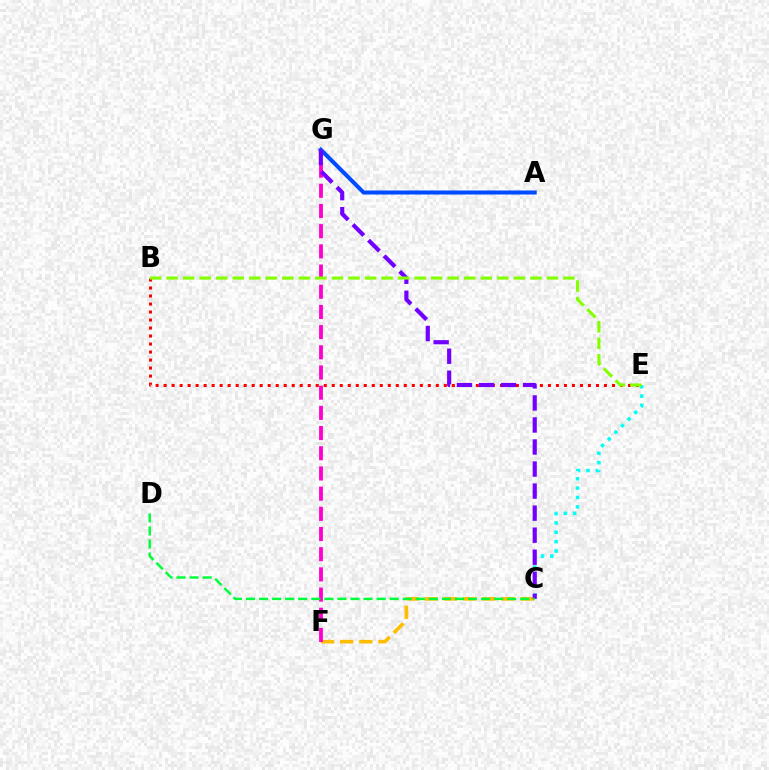{('C', 'F'): [{'color': '#ffbd00', 'line_style': 'dashed', 'thickness': 2.6}], ('C', 'E'): [{'color': '#00fff6', 'line_style': 'dotted', 'thickness': 2.54}], ('F', 'G'): [{'color': '#ff00cf', 'line_style': 'dashed', 'thickness': 2.74}], ('B', 'E'): [{'color': '#ff0000', 'line_style': 'dotted', 'thickness': 2.18}, {'color': '#84ff00', 'line_style': 'dashed', 'thickness': 2.25}], ('A', 'G'): [{'color': '#004bff', 'line_style': 'solid', 'thickness': 2.91}], ('C', 'G'): [{'color': '#7200ff', 'line_style': 'dashed', 'thickness': 2.99}], ('C', 'D'): [{'color': '#00ff39', 'line_style': 'dashed', 'thickness': 1.77}]}